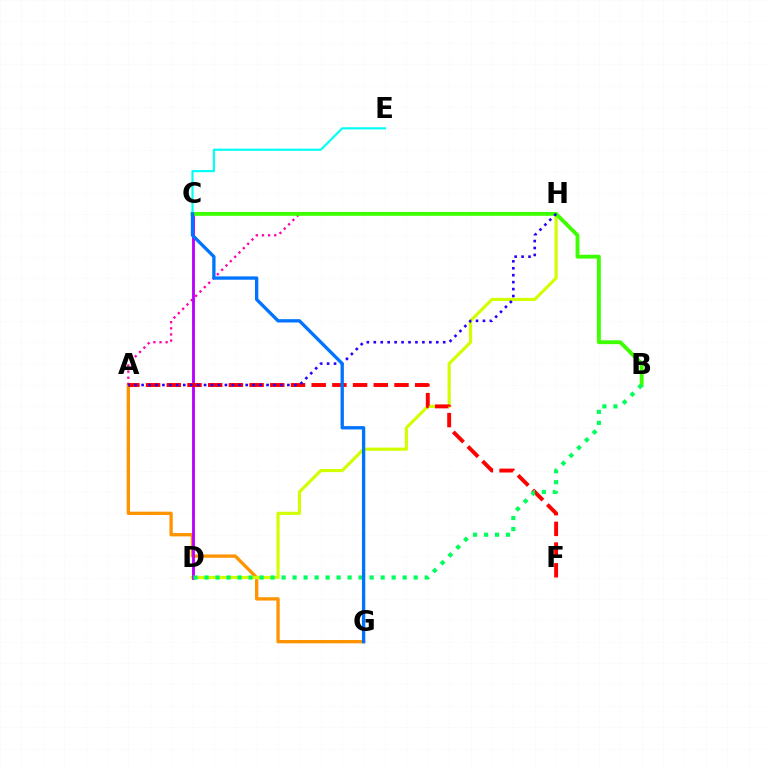{('A', 'G'): [{'color': '#ff9400', 'line_style': 'solid', 'thickness': 2.39}], ('D', 'H'): [{'color': '#d1ff00', 'line_style': 'solid', 'thickness': 2.27}], ('A', 'H'): [{'color': '#ff00ac', 'line_style': 'dotted', 'thickness': 1.66}, {'color': '#2500ff', 'line_style': 'dotted', 'thickness': 1.89}], ('C', 'D'): [{'color': '#b900ff', 'line_style': 'solid', 'thickness': 2.05}], ('B', 'C'): [{'color': '#3dff00', 'line_style': 'solid', 'thickness': 2.78}], ('A', 'F'): [{'color': '#ff0000', 'line_style': 'dashed', 'thickness': 2.81}], ('B', 'D'): [{'color': '#00ff5c', 'line_style': 'dotted', 'thickness': 2.99}], ('C', 'E'): [{'color': '#00fff6', 'line_style': 'solid', 'thickness': 1.56}], ('C', 'G'): [{'color': '#0074ff', 'line_style': 'solid', 'thickness': 2.39}]}